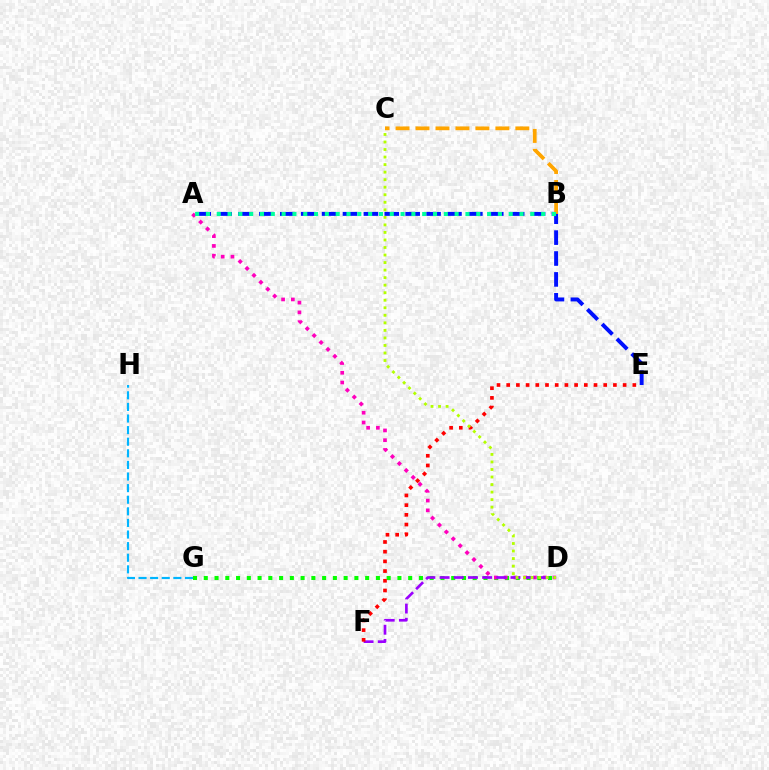{('A', 'E'): [{'color': '#0010ff', 'line_style': 'dashed', 'thickness': 2.84}], ('D', 'G'): [{'color': '#08ff00', 'line_style': 'dotted', 'thickness': 2.92}], ('G', 'H'): [{'color': '#00b5ff', 'line_style': 'dashed', 'thickness': 1.58}], ('B', 'C'): [{'color': '#ffa500', 'line_style': 'dashed', 'thickness': 2.71}], ('A', 'D'): [{'color': '#ff00bd', 'line_style': 'dotted', 'thickness': 2.65}], ('D', 'F'): [{'color': '#9b00ff', 'line_style': 'dashed', 'thickness': 1.93}], ('E', 'F'): [{'color': '#ff0000', 'line_style': 'dotted', 'thickness': 2.64}], ('A', 'B'): [{'color': '#00ff9d', 'line_style': 'dotted', 'thickness': 2.94}], ('C', 'D'): [{'color': '#b3ff00', 'line_style': 'dotted', 'thickness': 2.05}]}